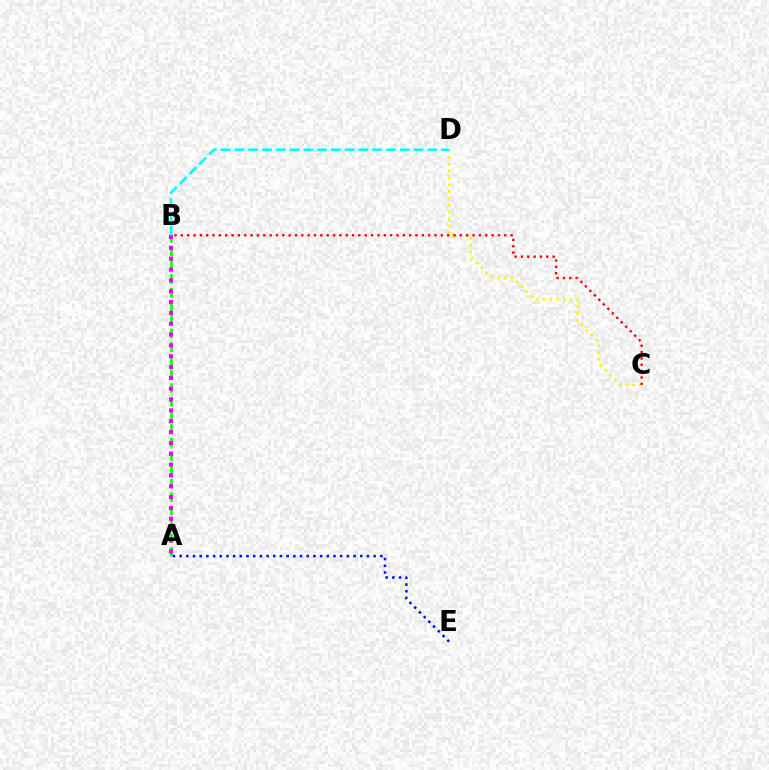{('C', 'D'): [{'color': '#fcf500', 'line_style': 'dotted', 'thickness': 1.85}], ('A', 'B'): [{'color': '#08ff00', 'line_style': 'dashed', 'thickness': 1.85}, {'color': '#ee00ff', 'line_style': 'dotted', 'thickness': 2.94}], ('A', 'E'): [{'color': '#0010ff', 'line_style': 'dotted', 'thickness': 1.82}], ('B', 'D'): [{'color': '#00fff6', 'line_style': 'dashed', 'thickness': 1.87}], ('B', 'C'): [{'color': '#ff0000', 'line_style': 'dotted', 'thickness': 1.72}]}